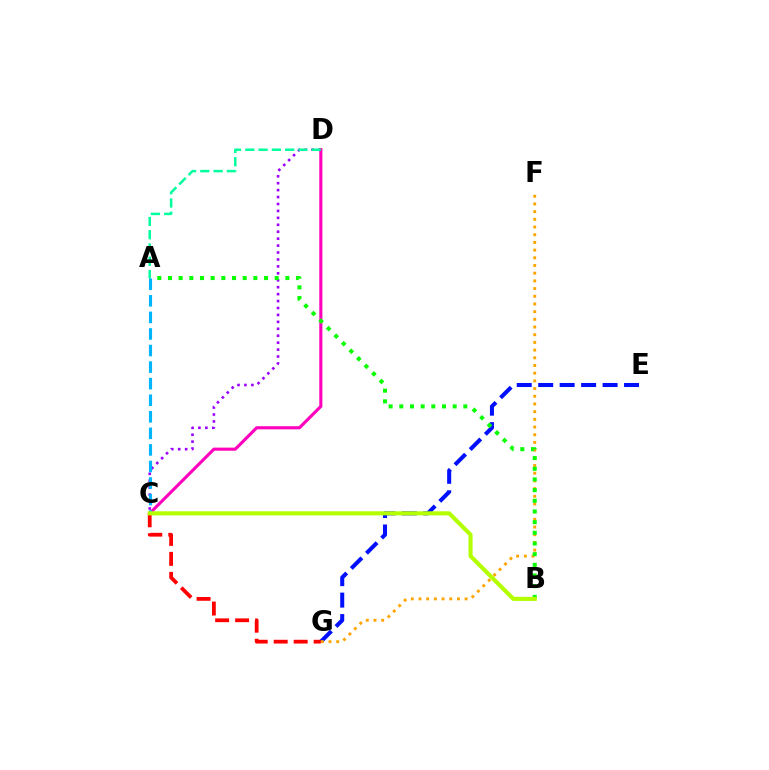{('C', 'D'): [{'color': '#9b00ff', 'line_style': 'dotted', 'thickness': 1.88}, {'color': '#ff00bd', 'line_style': 'solid', 'thickness': 2.23}], ('E', 'G'): [{'color': '#0010ff', 'line_style': 'dashed', 'thickness': 2.92}], ('F', 'G'): [{'color': '#ffa500', 'line_style': 'dotted', 'thickness': 2.09}], ('C', 'G'): [{'color': '#ff0000', 'line_style': 'dashed', 'thickness': 2.71}], ('A', 'B'): [{'color': '#08ff00', 'line_style': 'dotted', 'thickness': 2.9}], ('A', 'C'): [{'color': '#00b5ff', 'line_style': 'dashed', 'thickness': 2.25}], ('A', 'D'): [{'color': '#00ff9d', 'line_style': 'dashed', 'thickness': 1.8}], ('B', 'C'): [{'color': '#b3ff00', 'line_style': 'solid', 'thickness': 2.95}]}